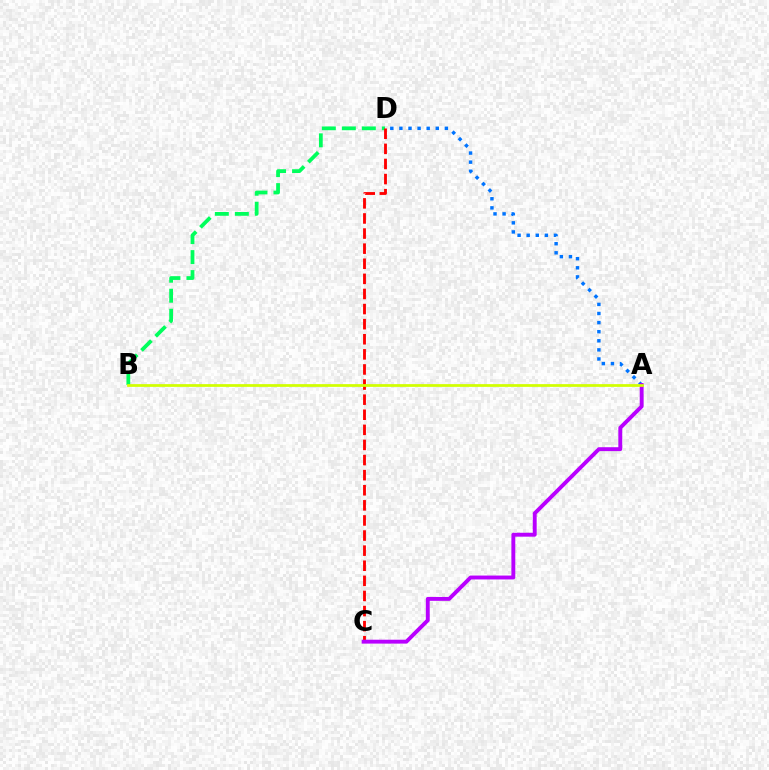{('A', 'D'): [{'color': '#0074ff', 'line_style': 'dotted', 'thickness': 2.47}], ('B', 'D'): [{'color': '#00ff5c', 'line_style': 'dashed', 'thickness': 2.72}], ('C', 'D'): [{'color': '#ff0000', 'line_style': 'dashed', 'thickness': 2.05}], ('A', 'C'): [{'color': '#b900ff', 'line_style': 'solid', 'thickness': 2.8}], ('A', 'B'): [{'color': '#d1ff00', 'line_style': 'solid', 'thickness': 1.97}]}